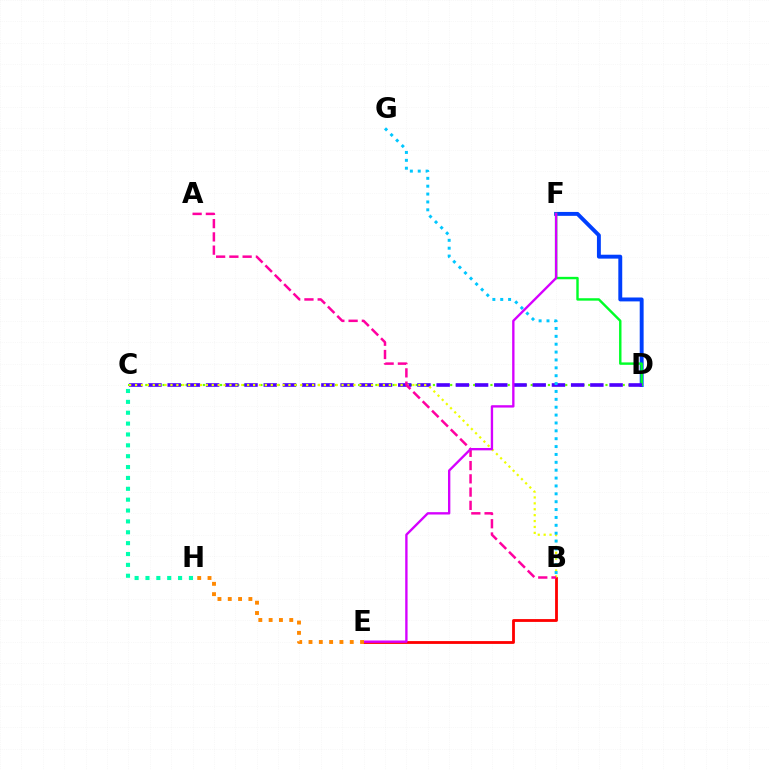{('C', 'D'): [{'color': '#66ff00', 'line_style': 'dotted', 'thickness': 1.56}, {'color': '#4f00ff', 'line_style': 'dashed', 'thickness': 2.61}], ('C', 'H'): [{'color': '#00ffaf', 'line_style': 'dotted', 'thickness': 2.95}], ('B', 'E'): [{'color': '#ff0000', 'line_style': 'solid', 'thickness': 2.03}], ('D', 'F'): [{'color': '#003fff', 'line_style': 'solid', 'thickness': 2.81}, {'color': '#00ff27', 'line_style': 'solid', 'thickness': 1.74}], ('B', 'C'): [{'color': '#eeff00', 'line_style': 'dotted', 'thickness': 1.6}], ('B', 'G'): [{'color': '#00c7ff', 'line_style': 'dotted', 'thickness': 2.14}], ('A', 'B'): [{'color': '#ff00a0', 'line_style': 'dashed', 'thickness': 1.8}], ('E', 'F'): [{'color': '#d600ff', 'line_style': 'solid', 'thickness': 1.69}], ('E', 'H'): [{'color': '#ff8800', 'line_style': 'dotted', 'thickness': 2.8}]}